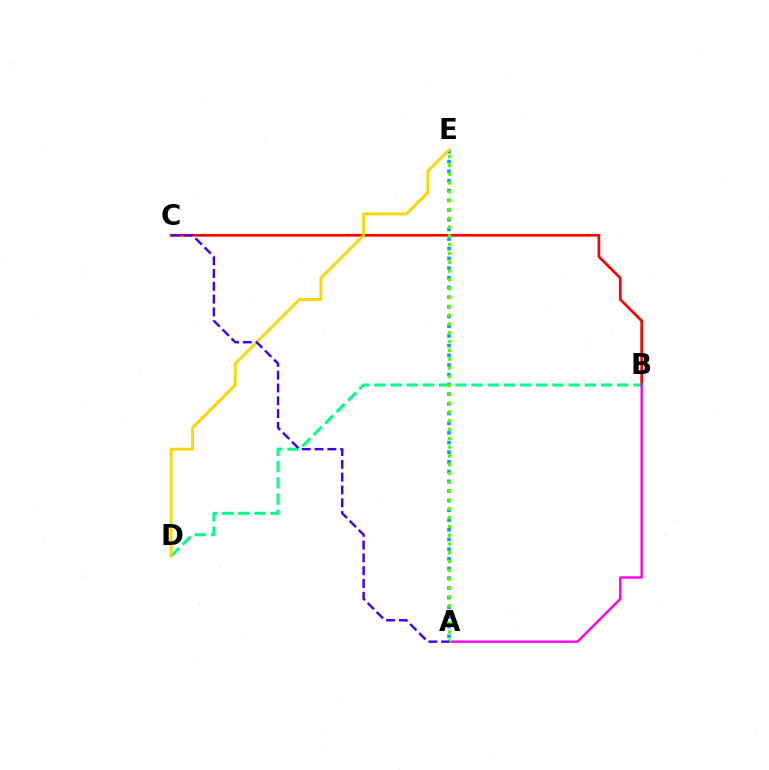{('B', 'C'): [{'color': '#ff0000', 'line_style': 'solid', 'thickness': 1.95}], ('A', 'E'): [{'color': '#009eff', 'line_style': 'dotted', 'thickness': 2.63}, {'color': '#4fff00', 'line_style': 'dotted', 'thickness': 2.39}], ('B', 'D'): [{'color': '#00ff86', 'line_style': 'dashed', 'thickness': 2.2}], ('A', 'B'): [{'color': '#ff00ed', 'line_style': 'solid', 'thickness': 1.74}], ('D', 'E'): [{'color': '#ffd500', 'line_style': 'solid', 'thickness': 2.07}], ('A', 'C'): [{'color': '#3700ff', 'line_style': 'dashed', 'thickness': 1.74}]}